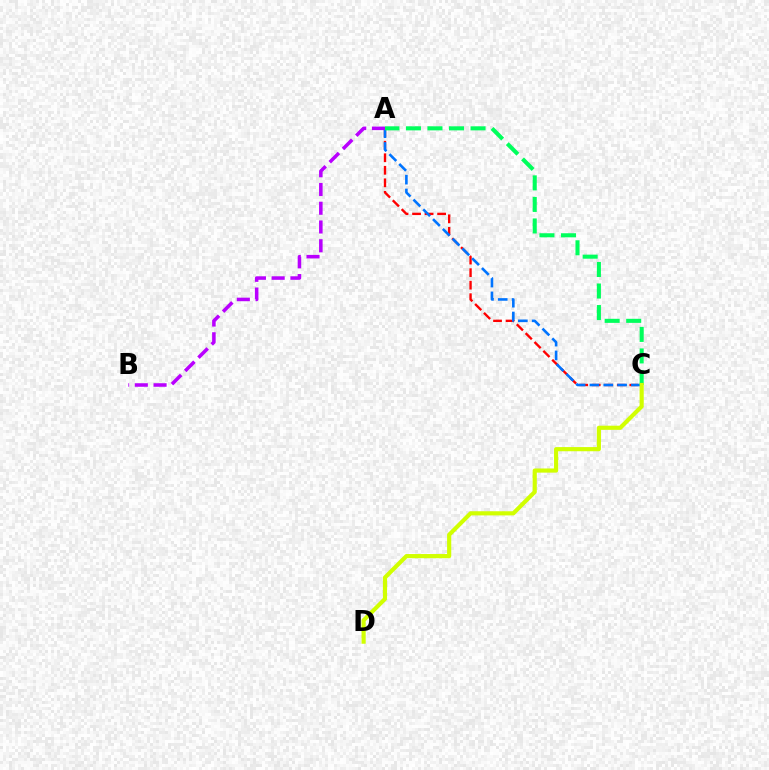{('A', 'C'): [{'color': '#ff0000', 'line_style': 'dashed', 'thickness': 1.7}, {'color': '#0074ff', 'line_style': 'dashed', 'thickness': 1.88}, {'color': '#00ff5c', 'line_style': 'dashed', 'thickness': 2.93}], ('C', 'D'): [{'color': '#d1ff00', 'line_style': 'solid', 'thickness': 2.99}], ('A', 'B'): [{'color': '#b900ff', 'line_style': 'dashed', 'thickness': 2.55}]}